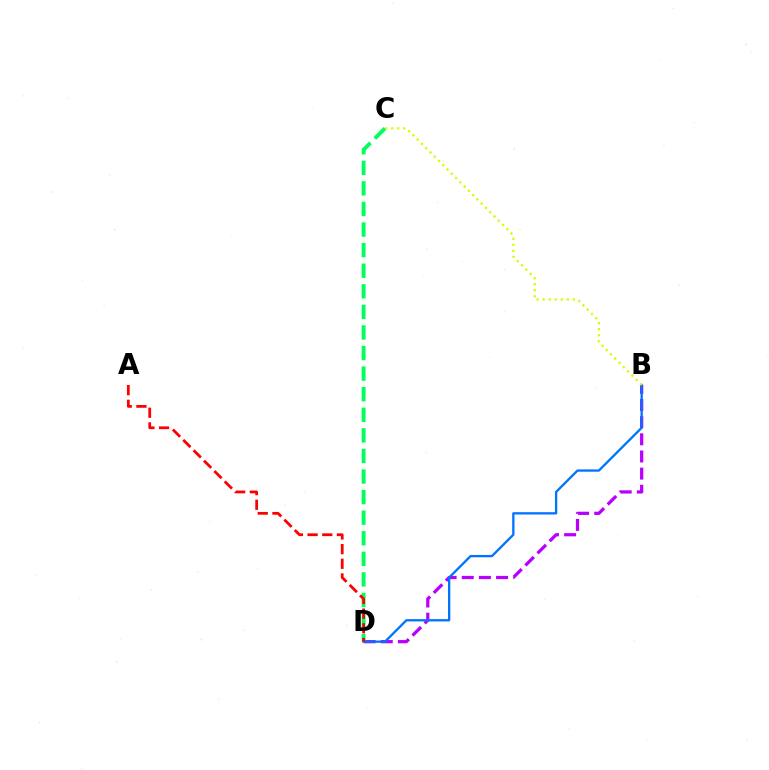{('B', 'D'): [{'color': '#b900ff', 'line_style': 'dashed', 'thickness': 2.33}, {'color': '#0074ff', 'line_style': 'solid', 'thickness': 1.66}], ('C', 'D'): [{'color': '#00ff5c', 'line_style': 'dashed', 'thickness': 2.8}], ('B', 'C'): [{'color': '#d1ff00', 'line_style': 'dotted', 'thickness': 1.64}], ('A', 'D'): [{'color': '#ff0000', 'line_style': 'dashed', 'thickness': 1.99}]}